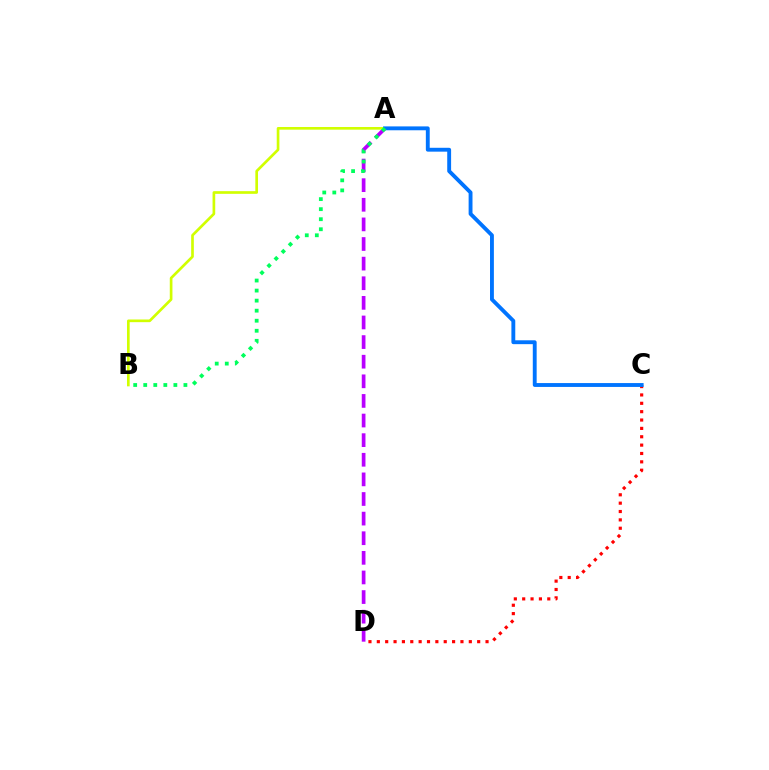{('A', 'D'): [{'color': '#b900ff', 'line_style': 'dashed', 'thickness': 2.66}], ('A', 'B'): [{'color': '#d1ff00', 'line_style': 'solid', 'thickness': 1.92}, {'color': '#00ff5c', 'line_style': 'dotted', 'thickness': 2.73}], ('C', 'D'): [{'color': '#ff0000', 'line_style': 'dotted', 'thickness': 2.27}], ('A', 'C'): [{'color': '#0074ff', 'line_style': 'solid', 'thickness': 2.79}]}